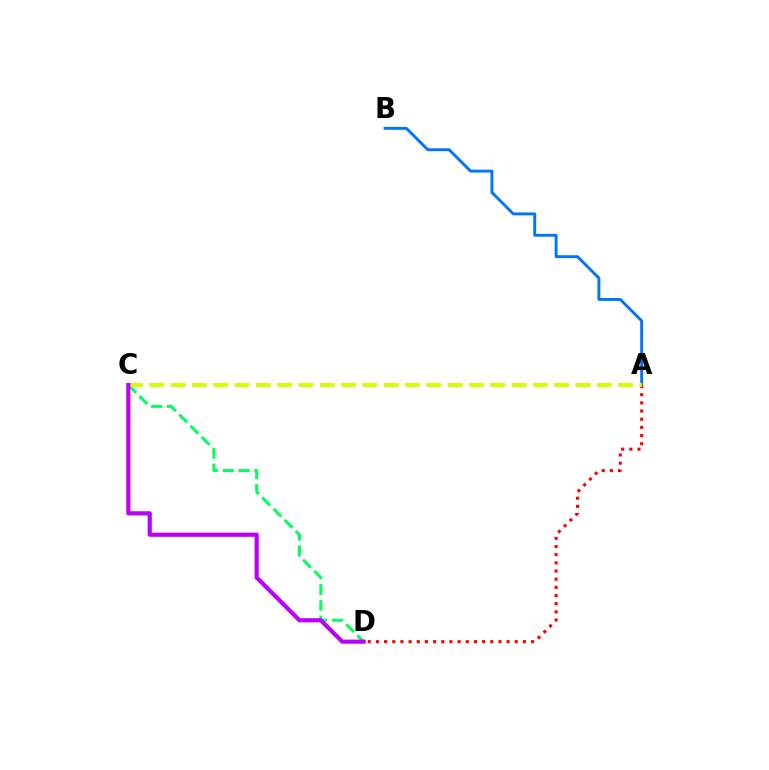{('A', 'B'): [{'color': '#0074ff', 'line_style': 'solid', 'thickness': 2.09}], ('C', 'D'): [{'color': '#00ff5c', 'line_style': 'dashed', 'thickness': 2.15}, {'color': '#b900ff', 'line_style': 'solid', 'thickness': 3.0}], ('A', 'D'): [{'color': '#ff0000', 'line_style': 'dotted', 'thickness': 2.22}], ('A', 'C'): [{'color': '#d1ff00', 'line_style': 'dashed', 'thickness': 2.89}]}